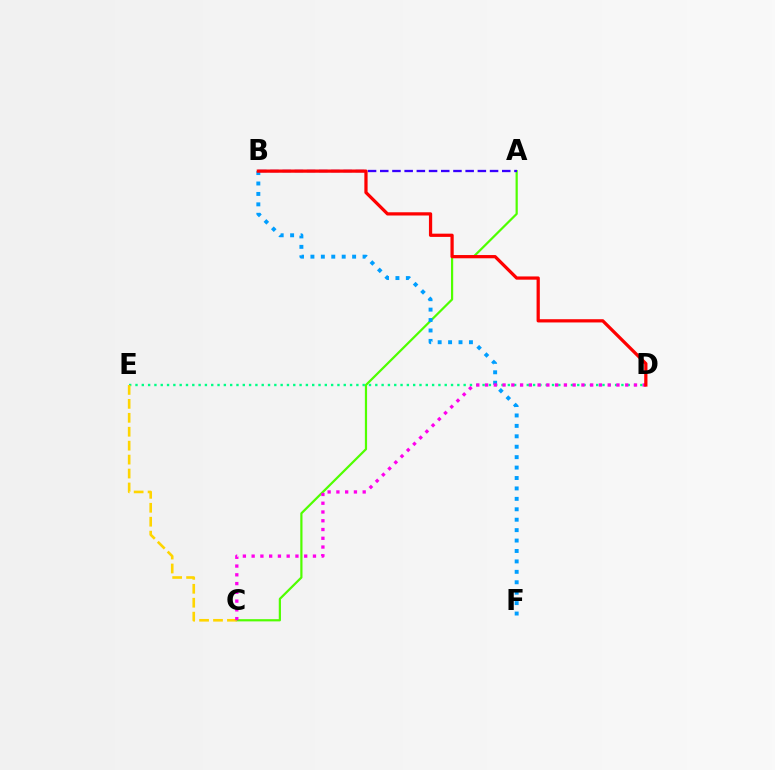{('A', 'C'): [{'color': '#4fff00', 'line_style': 'solid', 'thickness': 1.59}], ('A', 'B'): [{'color': '#3700ff', 'line_style': 'dashed', 'thickness': 1.66}], ('D', 'E'): [{'color': '#00ff86', 'line_style': 'dotted', 'thickness': 1.71}], ('C', 'E'): [{'color': '#ffd500', 'line_style': 'dashed', 'thickness': 1.89}], ('B', 'F'): [{'color': '#009eff', 'line_style': 'dotted', 'thickness': 2.83}], ('C', 'D'): [{'color': '#ff00ed', 'line_style': 'dotted', 'thickness': 2.38}], ('B', 'D'): [{'color': '#ff0000', 'line_style': 'solid', 'thickness': 2.33}]}